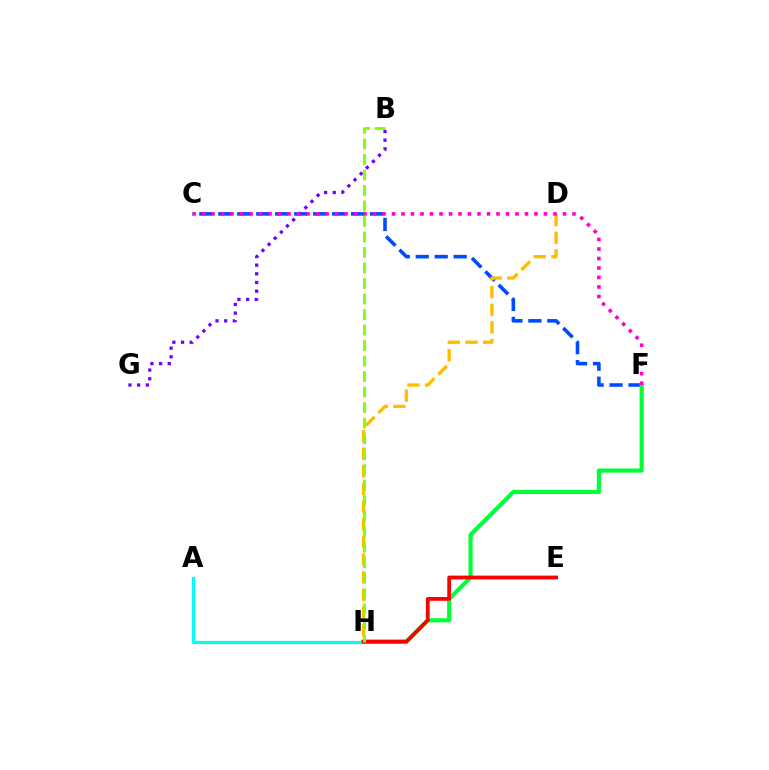{('C', 'F'): [{'color': '#004bff', 'line_style': 'dashed', 'thickness': 2.58}, {'color': '#ff00cf', 'line_style': 'dotted', 'thickness': 2.58}], ('B', 'G'): [{'color': '#7200ff', 'line_style': 'dotted', 'thickness': 2.35}], ('D', 'H'): [{'color': '#ffbd00', 'line_style': 'dashed', 'thickness': 2.4}], ('F', 'H'): [{'color': '#00ff39', 'line_style': 'solid', 'thickness': 2.98}], ('A', 'H'): [{'color': '#00fff6', 'line_style': 'solid', 'thickness': 2.3}], ('E', 'H'): [{'color': '#ff0000', 'line_style': 'solid', 'thickness': 2.73}], ('B', 'H'): [{'color': '#84ff00', 'line_style': 'dashed', 'thickness': 2.11}]}